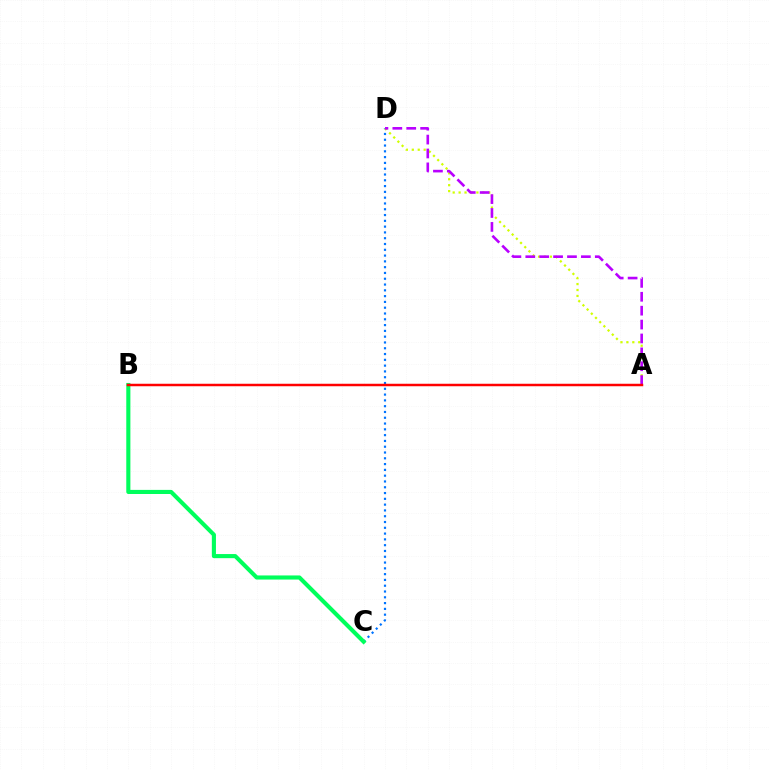{('C', 'D'): [{'color': '#0074ff', 'line_style': 'dotted', 'thickness': 1.57}], ('B', 'C'): [{'color': '#00ff5c', 'line_style': 'solid', 'thickness': 2.96}], ('A', 'D'): [{'color': '#d1ff00', 'line_style': 'dotted', 'thickness': 1.61}, {'color': '#b900ff', 'line_style': 'dashed', 'thickness': 1.89}], ('A', 'B'): [{'color': '#ff0000', 'line_style': 'solid', 'thickness': 1.79}]}